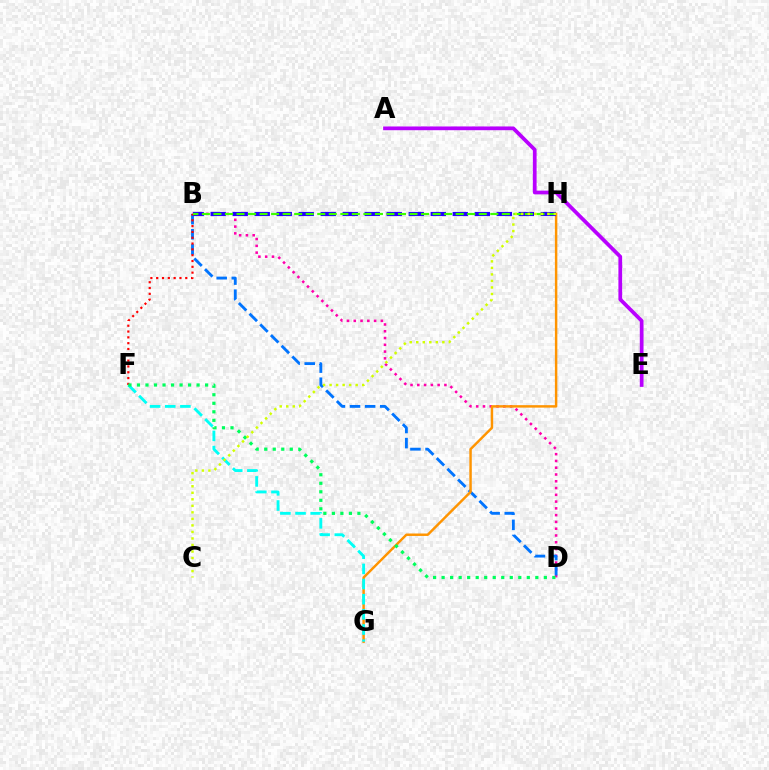{('A', 'E'): [{'color': '#b900ff', 'line_style': 'solid', 'thickness': 2.69}], ('B', 'D'): [{'color': '#ff00ac', 'line_style': 'dotted', 'thickness': 1.84}, {'color': '#0074ff', 'line_style': 'dashed', 'thickness': 2.05}], ('G', 'H'): [{'color': '#ff9400', 'line_style': 'solid', 'thickness': 1.77}], ('B', 'H'): [{'color': '#2500ff', 'line_style': 'dashed', 'thickness': 2.99}, {'color': '#3dff00', 'line_style': 'dashed', 'thickness': 1.57}], ('B', 'F'): [{'color': '#ff0000', 'line_style': 'dotted', 'thickness': 1.58}], ('F', 'G'): [{'color': '#00fff6', 'line_style': 'dashed', 'thickness': 2.06}], ('D', 'F'): [{'color': '#00ff5c', 'line_style': 'dotted', 'thickness': 2.31}], ('C', 'H'): [{'color': '#d1ff00', 'line_style': 'dotted', 'thickness': 1.77}]}